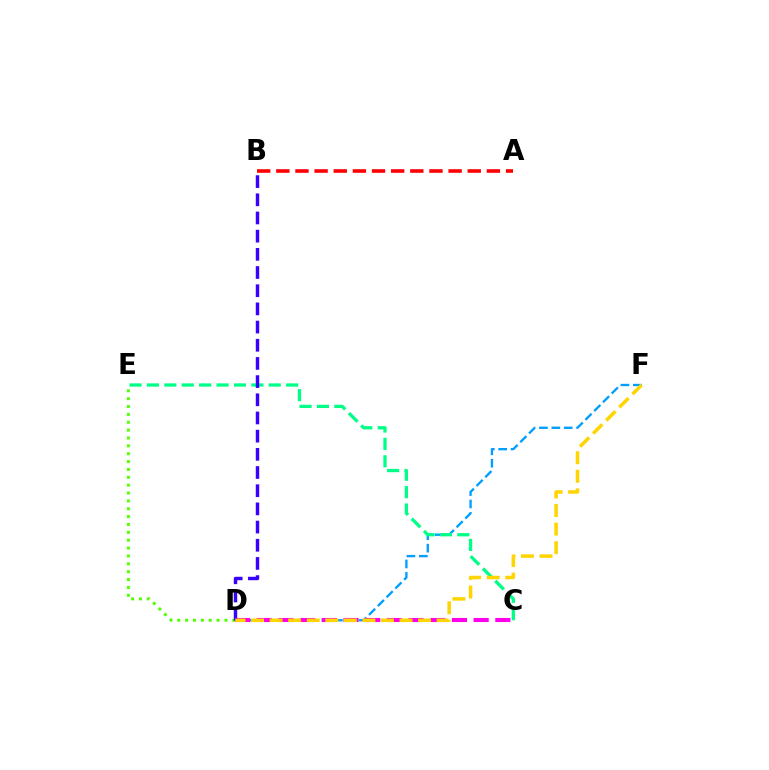{('D', 'E'): [{'color': '#4fff00', 'line_style': 'dotted', 'thickness': 2.14}], ('A', 'B'): [{'color': '#ff0000', 'line_style': 'dashed', 'thickness': 2.6}], ('D', 'F'): [{'color': '#009eff', 'line_style': 'dashed', 'thickness': 1.68}, {'color': '#ffd500', 'line_style': 'dashed', 'thickness': 2.52}], ('C', 'D'): [{'color': '#ff00ed', 'line_style': 'dashed', 'thickness': 2.95}], ('C', 'E'): [{'color': '#00ff86', 'line_style': 'dashed', 'thickness': 2.36}], ('B', 'D'): [{'color': '#3700ff', 'line_style': 'dashed', 'thickness': 2.47}]}